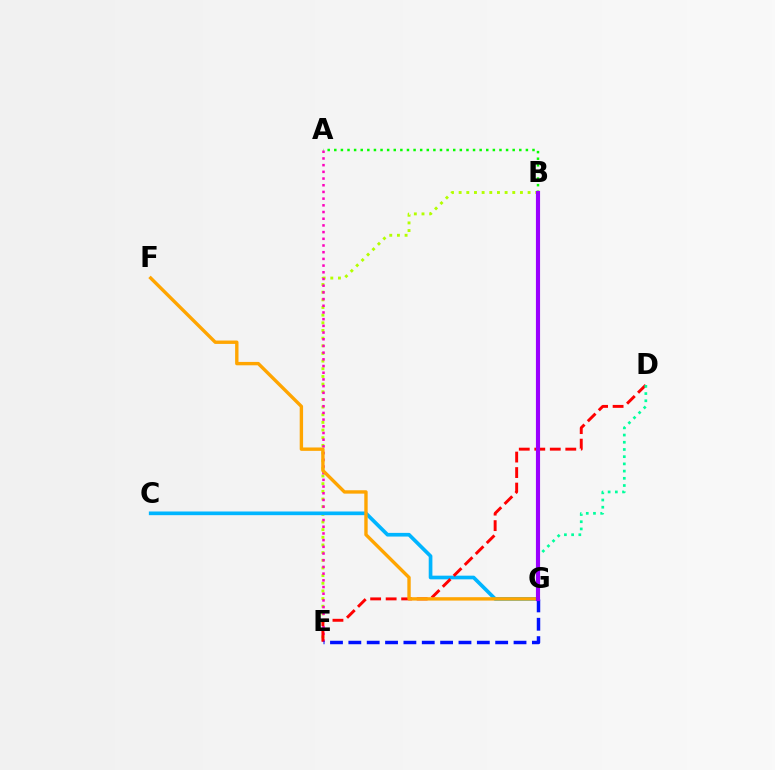{('B', 'E'): [{'color': '#b3ff00', 'line_style': 'dotted', 'thickness': 2.08}], ('A', 'E'): [{'color': '#ff00bd', 'line_style': 'dotted', 'thickness': 1.82}], ('C', 'G'): [{'color': '#00b5ff', 'line_style': 'solid', 'thickness': 2.65}], ('D', 'E'): [{'color': '#ff0000', 'line_style': 'dashed', 'thickness': 2.11}], ('E', 'G'): [{'color': '#0010ff', 'line_style': 'dashed', 'thickness': 2.49}], ('D', 'G'): [{'color': '#00ff9d', 'line_style': 'dotted', 'thickness': 1.96}], ('F', 'G'): [{'color': '#ffa500', 'line_style': 'solid', 'thickness': 2.43}], ('A', 'B'): [{'color': '#08ff00', 'line_style': 'dotted', 'thickness': 1.8}], ('B', 'G'): [{'color': '#9b00ff', 'line_style': 'solid', 'thickness': 2.98}]}